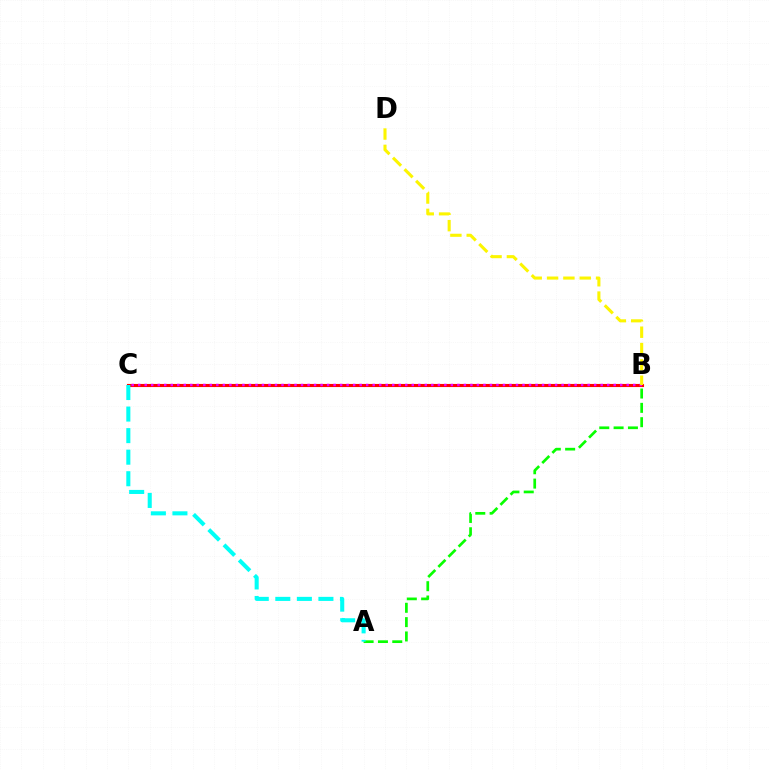{('B', 'C'): [{'color': '#0010ff', 'line_style': 'dashed', 'thickness': 2.04}, {'color': '#ff0000', 'line_style': 'solid', 'thickness': 2.24}, {'color': '#ee00ff', 'line_style': 'dotted', 'thickness': 1.77}], ('A', 'B'): [{'color': '#08ff00', 'line_style': 'dashed', 'thickness': 1.95}], ('A', 'C'): [{'color': '#00fff6', 'line_style': 'dashed', 'thickness': 2.93}], ('B', 'D'): [{'color': '#fcf500', 'line_style': 'dashed', 'thickness': 2.22}]}